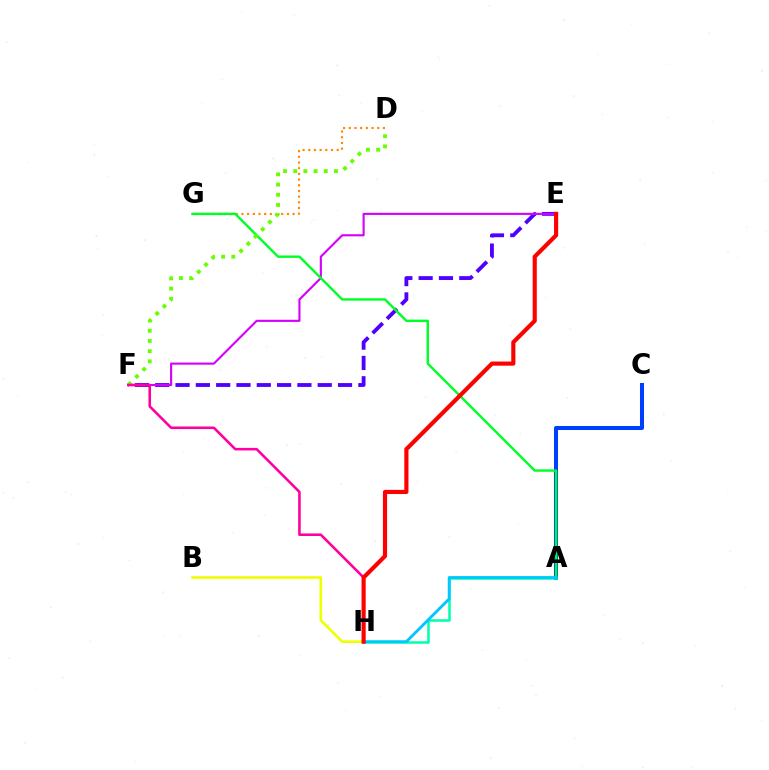{('D', 'G'): [{'color': '#ff8800', 'line_style': 'dotted', 'thickness': 1.55}], ('E', 'F'): [{'color': '#4f00ff', 'line_style': 'dashed', 'thickness': 2.76}, {'color': '#d600ff', 'line_style': 'solid', 'thickness': 1.54}], ('A', 'C'): [{'color': '#003fff', 'line_style': 'solid', 'thickness': 2.9}], ('A', 'H'): [{'color': '#00ffaf', 'line_style': 'solid', 'thickness': 1.83}, {'color': '#00c7ff', 'line_style': 'solid', 'thickness': 2.04}], ('A', 'G'): [{'color': '#00ff27', 'line_style': 'solid', 'thickness': 1.73}], ('D', 'F'): [{'color': '#66ff00', 'line_style': 'dotted', 'thickness': 2.77}], ('B', 'H'): [{'color': '#eeff00', 'line_style': 'solid', 'thickness': 1.89}], ('F', 'H'): [{'color': '#ff00a0', 'line_style': 'solid', 'thickness': 1.85}], ('E', 'H'): [{'color': '#ff0000', 'line_style': 'solid', 'thickness': 2.98}]}